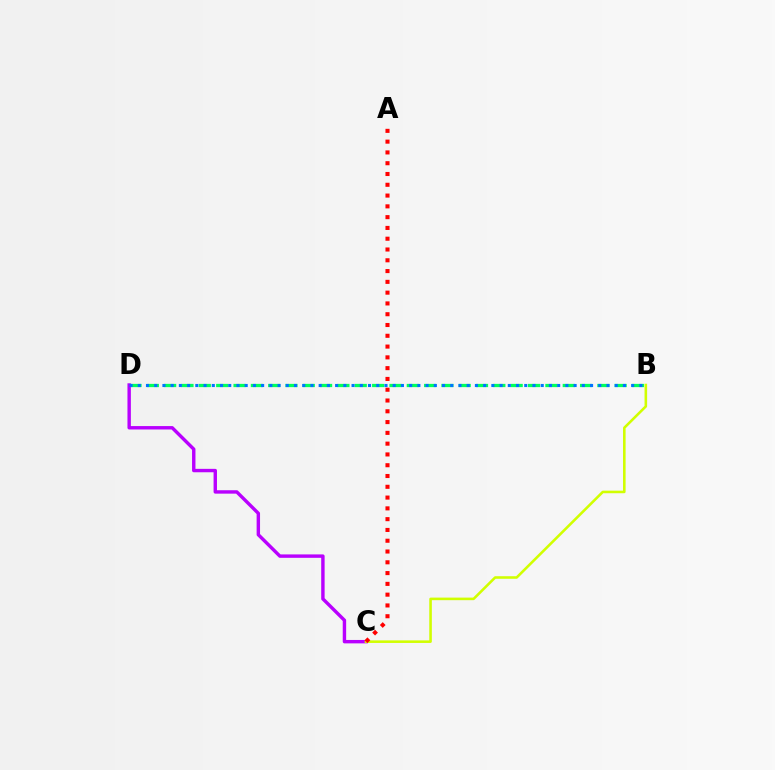{('B', 'D'): [{'color': '#00ff5c', 'line_style': 'dashed', 'thickness': 2.35}, {'color': '#0074ff', 'line_style': 'dotted', 'thickness': 2.23}], ('C', 'D'): [{'color': '#b900ff', 'line_style': 'solid', 'thickness': 2.45}], ('B', 'C'): [{'color': '#d1ff00', 'line_style': 'solid', 'thickness': 1.85}], ('A', 'C'): [{'color': '#ff0000', 'line_style': 'dotted', 'thickness': 2.93}]}